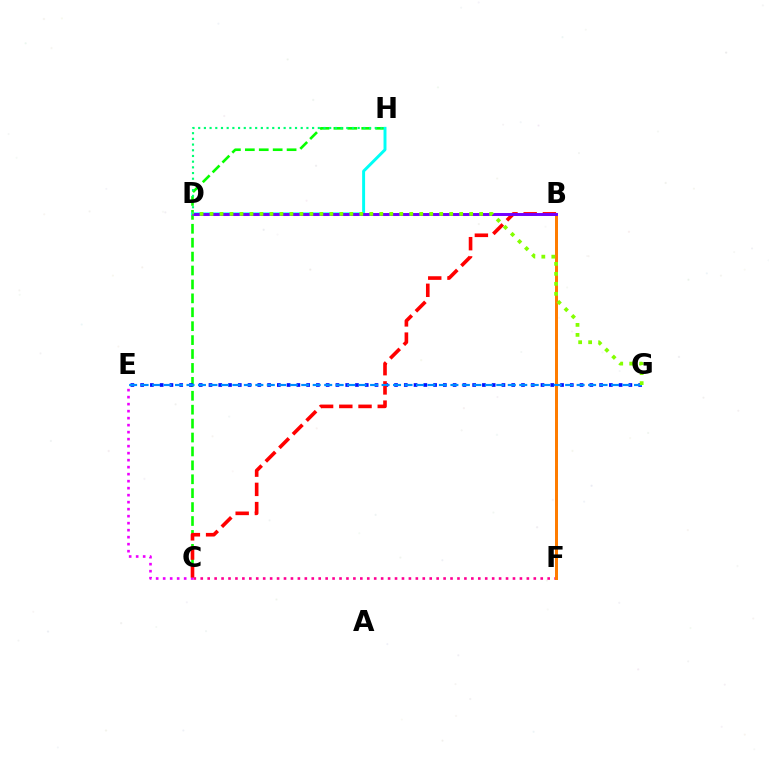{('C', 'H'): [{'color': '#08ff00', 'line_style': 'dashed', 'thickness': 1.89}], ('D', 'H'): [{'color': '#00fff6', 'line_style': 'solid', 'thickness': 2.12}, {'color': '#00ff74', 'line_style': 'dotted', 'thickness': 1.55}], ('E', 'G'): [{'color': '#0010ff', 'line_style': 'dotted', 'thickness': 2.65}, {'color': '#008cff', 'line_style': 'dashed', 'thickness': 1.56}], ('C', 'F'): [{'color': '#ff0094', 'line_style': 'dotted', 'thickness': 1.89}], ('B', 'F'): [{'color': '#fcf500', 'line_style': 'dashed', 'thickness': 1.98}, {'color': '#ff7c00', 'line_style': 'solid', 'thickness': 2.15}], ('C', 'E'): [{'color': '#ee00ff', 'line_style': 'dotted', 'thickness': 1.9}], ('B', 'C'): [{'color': '#ff0000', 'line_style': 'dashed', 'thickness': 2.61}], ('B', 'D'): [{'color': '#7200ff', 'line_style': 'solid', 'thickness': 2.13}], ('D', 'G'): [{'color': '#84ff00', 'line_style': 'dotted', 'thickness': 2.71}]}